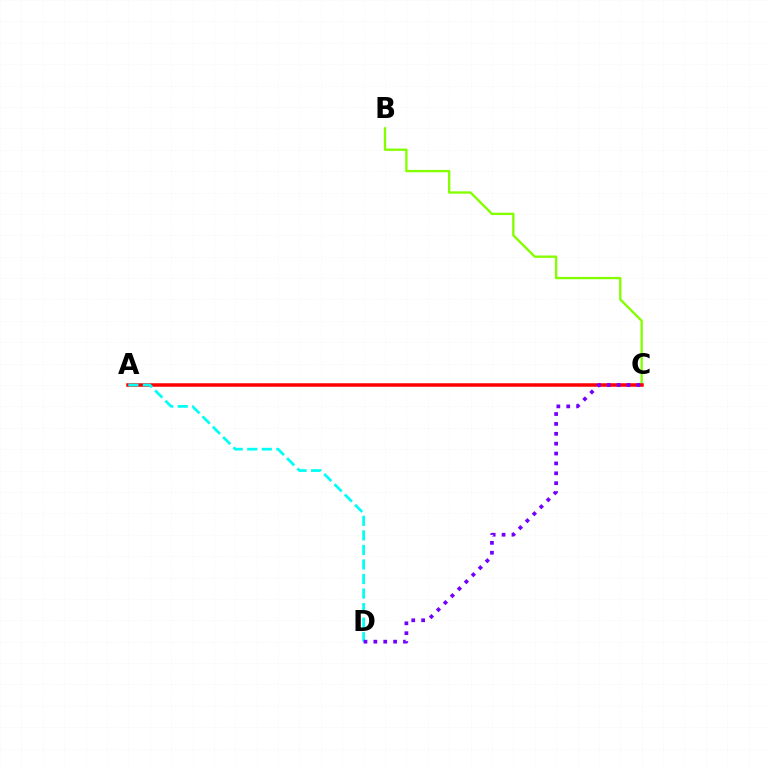{('B', 'C'): [{'color': '#84ff00', 'line_style': 'solid', 'thickness': 1.69}], ('A', 'C'): [{'color': '#ff0000', 'line_style': 'solid', 'thickness': 2.52}], ('A', 'D'): [{'color': '#00fff6', 'line_style': 'dashed', 'thickness': 1.98}], ('C', 'D'): [{'color': '#7200ff', 'line_style': 'dotted', 'thickness': 2.68}]}